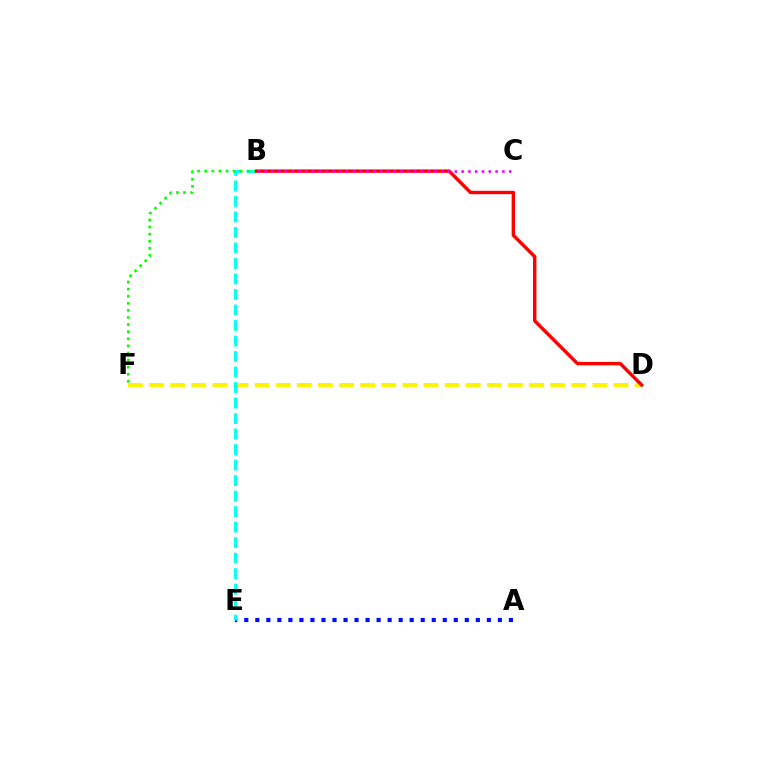{('D', 'F'): [{'color': '#fcf500', 'line_style': 'dashed', 'thickness': 2.87}], ('A', 'E'): [{'color': '#0010ff', 'line_style': 'dotted', 'thickness': 3.0}], ('B', 'E'): [{'color': '#00fff6', 'line_style': 'dashed', 'thickness': 2.11}], ('B', 'F'): [{'color': '#08ff00', 'line_style': 'dotted', 'thickness': 1.93}], ('B', 'D'): [{'color': '#ff0000', 'line_style': 'solid', 'thickness': 2.44}], ('B', 'C'): [{'color': '#ee00ff', 'line_style': 'dotted', 'thickness': 1.85}]}